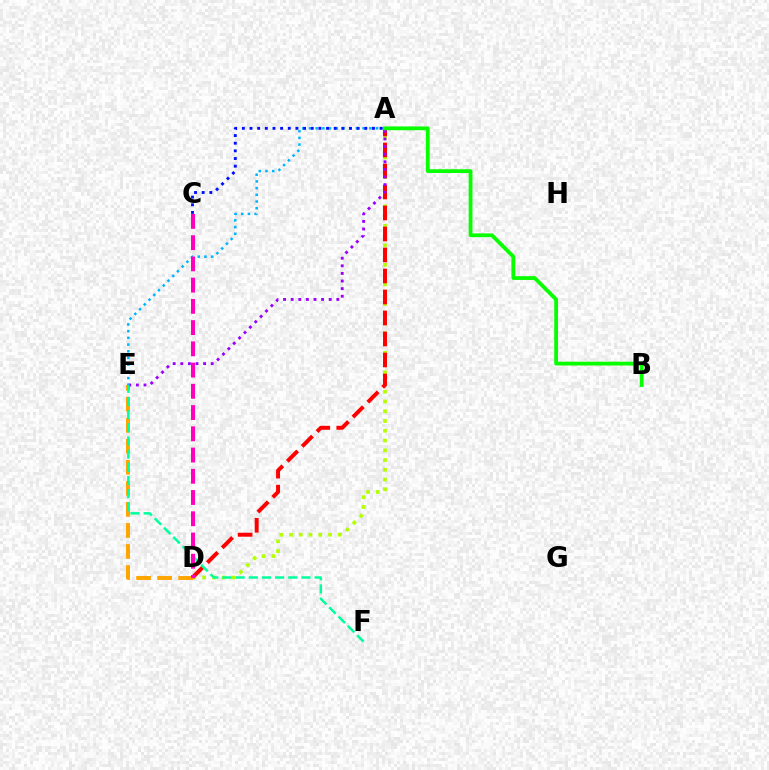{('A', 'D'): [{'color': '#b3ff00', 'line_style': 'dotted', 'thickness': 2.65}, {'color': '#ff0000', 'line_style': 'dashed', 'thickness': 2.85}], ('D', 'E'): [{'color': '#ffa500', 'line_style': 'dashed', 'thickness': 2.86}], ('A', 'E'): [{'color': '#9b00ff', 'line_style': 'dotted', 'thickness': 2.07}, {'color': '#00b5ff', 'line_style': 'dotted', 'thickness': 1.82}], ('E', 'F'): [{'color': '#00ff9d', 'line_style': 'dashed', 'thickness': 1.79}], ('A', 'C'): [{'color': '#0010ff', 'line_style': 'dotted', 'thickness': 2.08}], ('A', 'B'): [{'color': '#08ff00', 'line_style': 'solid', 'thickness': 2.73}], ('C', 'D'): [{'color': '#ff00bd', 'line_style': 'dashed', 'thickness': 2.89}]}